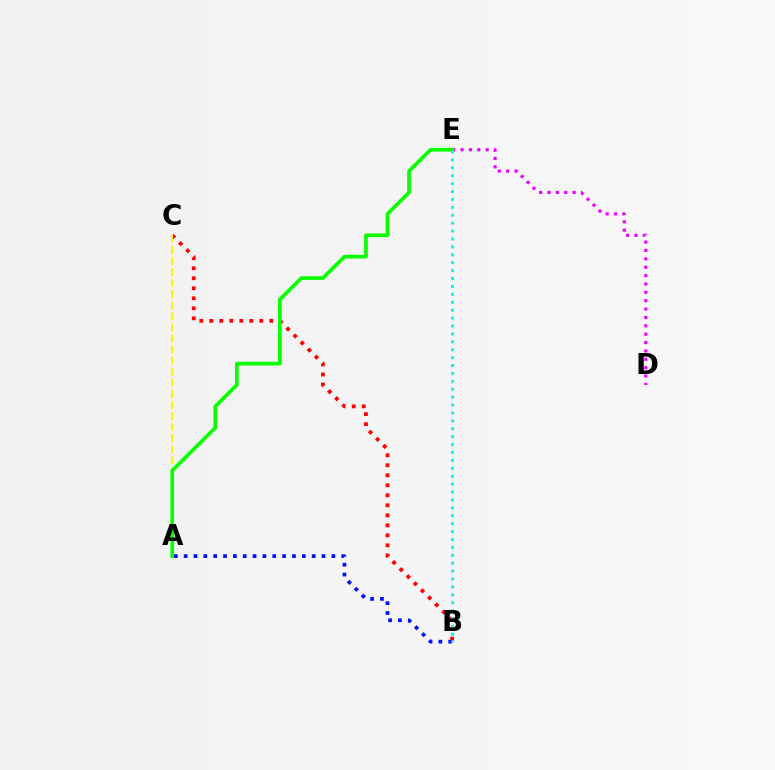{('B', 'C'): [{'color': '#ff0000', 'line_style': 'dotted', 'thickness': 2.72}], ('A', 'B'): [{'color': '#0010ff', 'line_style': 'dotted', 'thickness': 2.68}], ('A', 'C'): [{'color': '#fcf500', 'line_style': 'dashed', 'thickness': 1.5}], ('D', 'E'): [{'color': '#ee00ff', 'line_style': 'dotted', 'thickness': 2.27}], ('A', 'E'): [{'color': '#08ff00', 'line_style': 'solid', 'thickness': 2.65}], ('B', 'E'): [{'color': '#00fff6', 'line_style': 'dotted', 'thickness': 2.15}]}